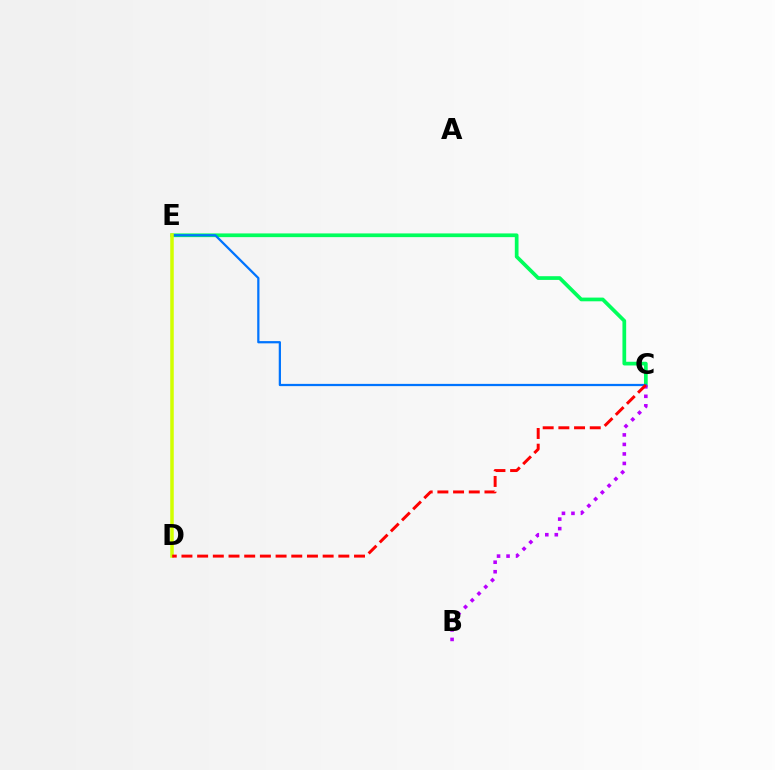{('C', 'E'): [{'color': '#00ff5c', 'line_style': 'solid', 'thickness': 2.67}, {'color': '#0074ff', 'line_style': 'solid', 'thickness': 1.62}], ('B', 'C'): [{'color': '#b900ff', 'line_style': 'dotted', 'thickness': 2.58}], ('D', 'E'): [{'color': '#d1ff00', 'line_style': 'solid', 'thickness': 2.54}], ('C', 'D'): [{'color': '#ff0000', 'line_style': 'dashed', 'thickness': 2.13}]}